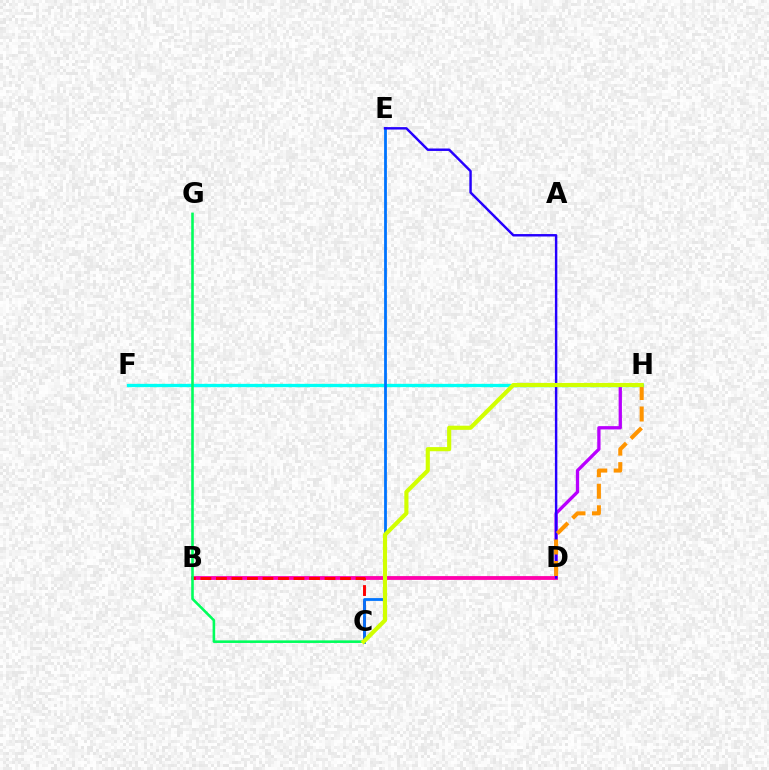{('D', 'H'): [{'color': '#b900ff', 'line_style': 'solid', 'thickness': 2.37}, {'color': '#ff9400', 'line_style': 'dashed', 'thickness': 2.92}], ('F', 'H'): [{'color': '#3dff00', 'line_style': 'dotted', 'thickness': 2.28}, {'color': '#00fff6', 'line_style': 'solid', 'thickness': 2.36}], ('B', 'D'): [{'color': '#ff00ac', 'line_style': 'solid', 'thickness': 2.74}], ('B', 'C'): [{'color': '#ff0000', 'line_style': 'dashed', 'thickness': 2.11}], ('C', 'E'): [{'color': '#0074ff', 'line_style': 'solid', 'thickness': 2.02}], ('D', 'E'): [{'color': '#2500ff', 'line_style': 'solid', 'thickness': 1.76}], ('C', 'G'): [{'color': '#00ff5c', 'line_style': 'solid', 'thickness': 1.87}], ('C', 'H'): [{'color': '#d1ff00', 'line_style': 'solid', 'thickness': 2.98}]}